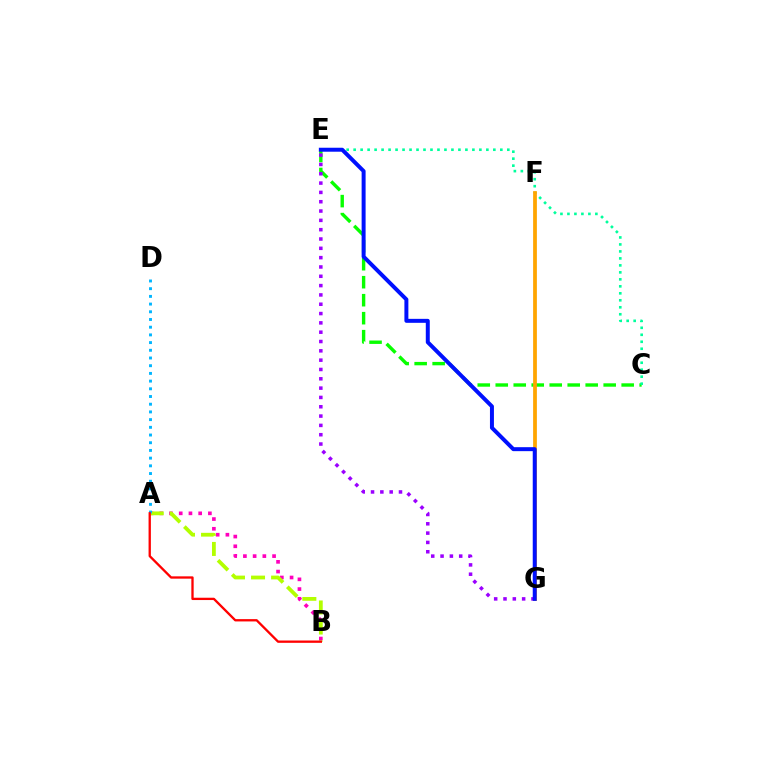{('C', 'E'): [{'color': '#08ff00', 'line_style': 'dashed', 'thickness': 2.44}, {'color': '#00ff9d', 'line_style': 'dotted', 'thickness': 1.9}], ('A', 'B'): [{'color': '#ff00bd', 'line_style': 'dotted', 'thickness': 2.64}, {'color': '#b3ff00', 'line_style': 'dashed', 'thickness': 2.73}, {'color': '#ff0000', 'line_style': 'solid', 'thickness': 1.67}], ('A', 'D'): [{'color': '#00b5ff', 'line_style': 'dotted', 'thickness': 2.09}], ('E', 'G'): [{'color': '#9b00ff', 'line_style': 'dotted', 'thickness': 2.53}, {'color': '#0010ff', 'line_style': 'solid', 'thickness': 2.86}], ('F', 'G'): [{'color': '#ffa500', 'line_style': 'solid', 'thickness': 2.7}]}